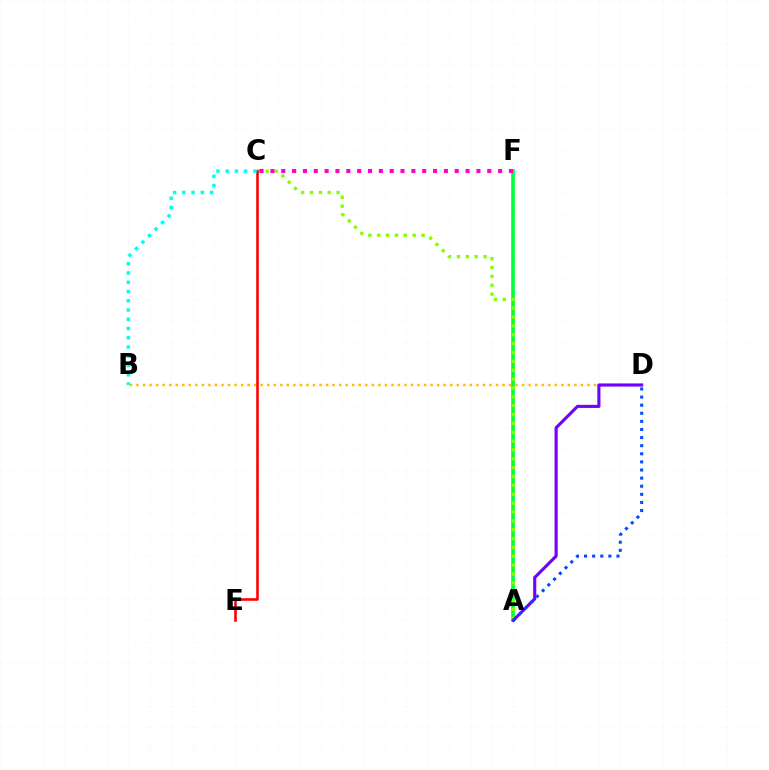{('B', 'D'): [{'color': '#ffbd00', 'line_style': 'dotted', 'thickness': 1.78}], ('A', 'F'): [{'color': '#00ff39', 'line_style': 'solid', 'thickness': 2.63}], ('A', 'C'): [{'color': '#84ff00', 'line_style': 'dotted', 'thickness': 2.41}], ('C', 'F'): [{'color': '#ff00cf', 'line_style': 'dotted', 'thickness': 2.95}], ('A', 'D'): [{'color': '#7200ff', 'line_style': 'solid', 'thickness': 2.24}, {'color': '#004bff', 'line_style': 'dotted', 'thickness': 2.2}], ('C', 'E'): [{'color': '#ff0000', 'line_style': 'solid', 'thickness': 1.86}], ('B', 'C'): [{'color': '#00fff6', 'line_style': 'dotted', 'thickness': 2.51}]}